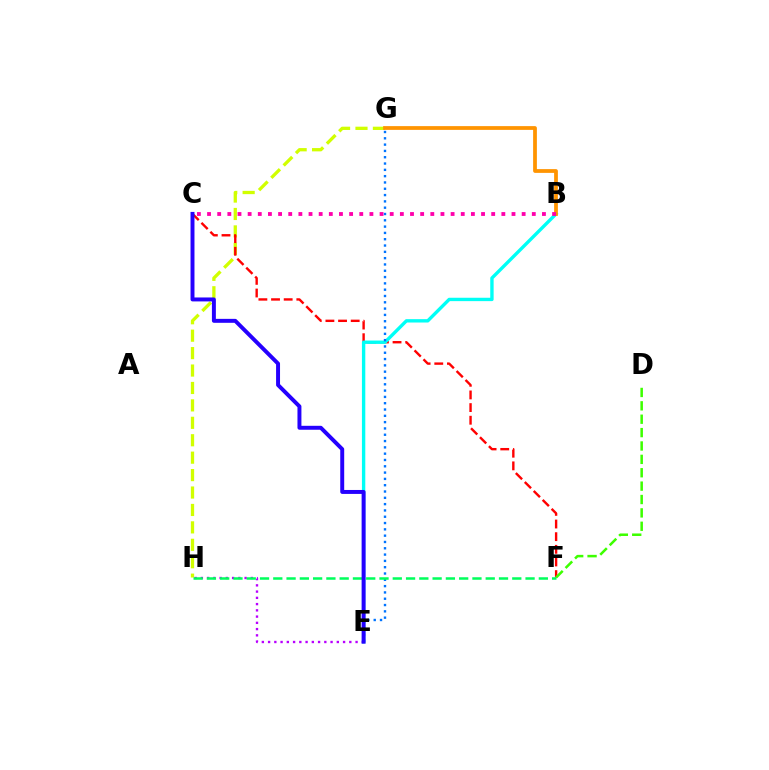{('G', 'H'): [{'color': '#d1ff00', 'line_style': 'dashed', 'thickness': 2.37}], ('E', 'H'): [{'color': '#b900ff', 'line_style': 'dotted', 'thickness': 1.7}], ('C', 'F'): [{'color': '#ff0000', 'line_style': 'dashed', 'thickness': 1.72}], ('B', 'E'): [{'color': '#00fff6', 'line_style': 'solid', 'thickness': 2.43}], ('B', 'G'): [{'color': '#ff9400', 'line_style': 'solid', 'thickness': 2.71}], ('D', 'F'): [{'color': '#3dff00', 'line_style': 'dashed', 'thickness': 1.82}], ('E', 'G'): [{'color': '#0074ff', 'line_style': 'dotted', 'thickness': 1.71}], ('B', 'C'): [{'color': '#ff00ac', 'line_style': 'dotted', 'thickness': 2.76}], ('F', 'H'): [{'color': '#00ff5c', 'line_style': 'dashed', 'thickness': 1.8}], ('C', 'E'): [{'color': '#2500ff', 'line_style': 'solid', 'thickness': 2.84}]}